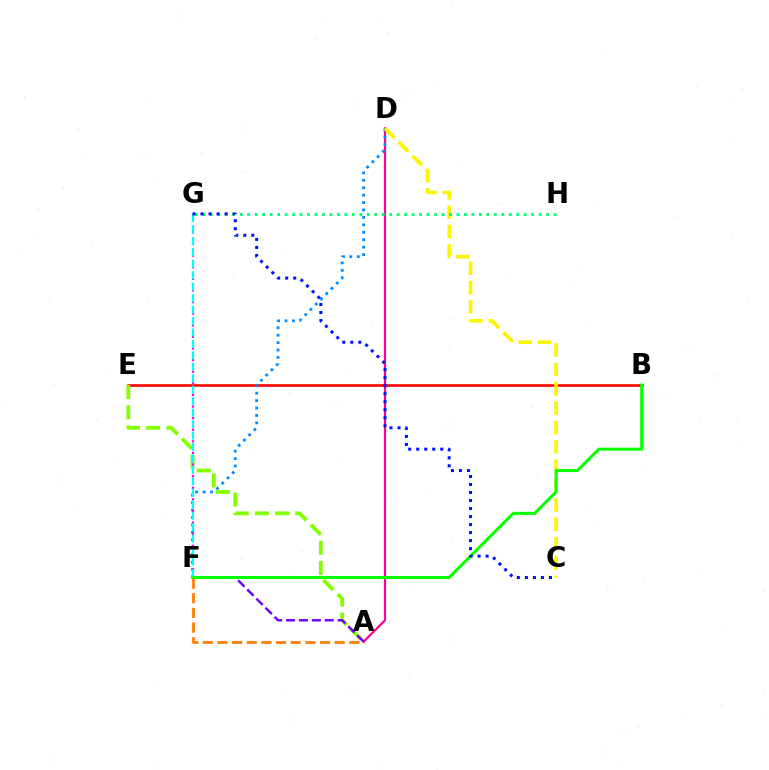{('B', 'E'): [{'color': '#ff0000', 'line_style': 'solid', 'thickness': 1.87}], ('A', 'F'): [{'color': '#ff7c00', 'line_style': 'dashed', 'thickness': 1.99}, {'color': '#7200ff', 'line_style': 'dashed', 'thickness': 1.75}], ('A', 'D'): [{'color': '#ff0094', 'line_style': 'solid', 'thickness': 1.58}], ('A', 'E'): [{'color': '#84ff00', 'line_style': 'dashed', 'thickness': 2.74}], ('D', 'F'): [{'color': '#008cff', 'line_style': 'dotted', 'thickness': 2.02}], ('F', 'G'): [{'color': '#ee00ff', 'line_style': 'dotted', 'thickness': 1.58}, {'color': '#00fff6', 'line_style': 'dashed', 'thickness': 1.56}], ('C', 'D'): [{'color': '#fcf500', 'line_style': 'dashed', 'thickness': 2.63}], ('G', 'H'): [{'color': '#00ff74', 'line_style': 'dotted', 'thickness': 2.03}], ('B', 'F'): [{'color': '#08ff00', 'line_style': 'solid', 'thickness': 2.17}], ('C', 'G'): [{'color': '#0010ff', 'line_style': 'dotted', 'thickness': 2.18}]}